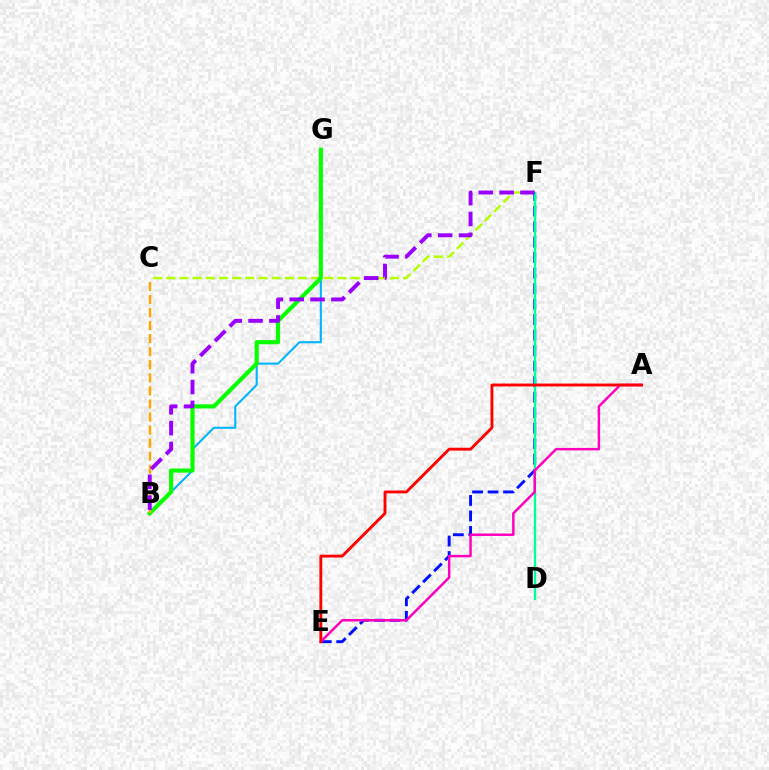{('B', 'G'): [{'color': '#00b5ff', 'line_style': 'solid', 'thickness': 1.5}, {'color': '#08ff00', 'line_style': 'solid', 'thickness': 3.0}], ('C', 'F'): [{'color': '#b3ff00', 'line_style': 'dashed', 'thickness': 1.79}], ('E', 'F'): [{'color': '#0010ff', 'line_style': 'dashed', 'thickness': 2.11}], ('B', 'C'): [{'color': '#ffa500', 'line_style': 'dashed', 'thickness': 1.77}], ('D', 'F'): [{'color': '#00ff9d', 'line_style': 'solid', 'thickness': 1.66}], ('A', 'E'): [{'color': '#ff00bd', 'line_style': 'solid', 'thickness': 1.78}, {'color': '#ff0000', 'line_style': 'solid', 'thickness': 2.07}], ('B', 'F'): [{'color': '#9b00ff', 'line_style': 'dashed', 'thickness': 2.83}]}